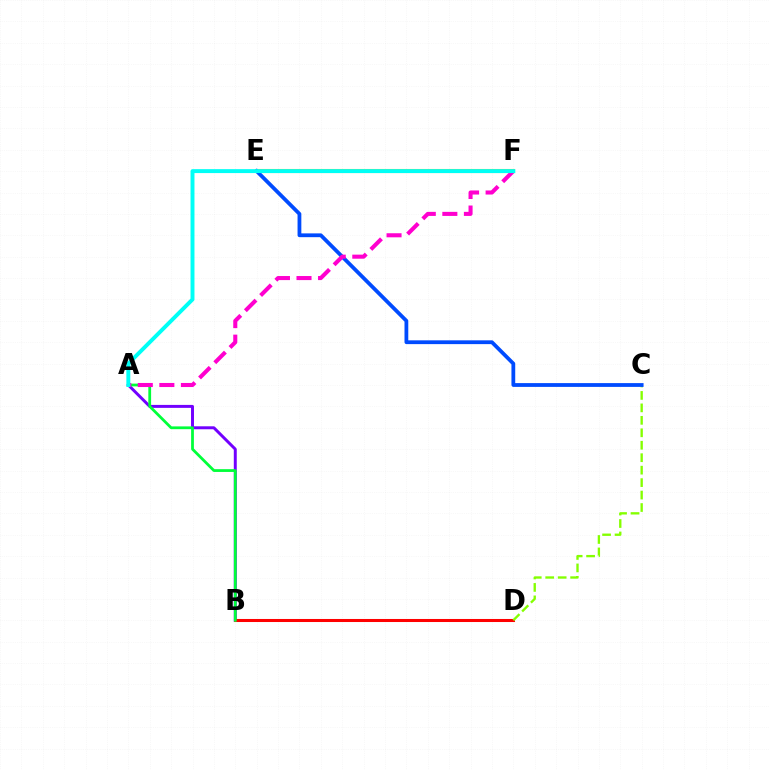{('A', 'B'): [{'color': '#7200ff', 'line_style': 'solid', 'thickness': 2.13}, {'color': '#00ff39', 'line_style': 'solid', 'thickness': 2.0}], ('E', 'F'): [{'color': '#ffbd00', 'line_style': 'solid', 'thickness': 2.94}], ('B', 'D'): [{'color': '#ff0000', 'line_style': 'solid', 'thickness': 2.2}], ('C', 'D'): [{'color': '#84ff00', 'line_style': 'dashed', 'thickness': 1.69}], ('C', 'E'): [{'color': '#004bff', 'line_style': 'solid', 'thickness': 2.73}], ('A', 'F'): [{'color': '#ff00cf', 'line_style': 'dashed', 'thickness': 2.93}, {'color': '#00fff6', 'line_style': 'solid', 'thickness': 2.83}]}